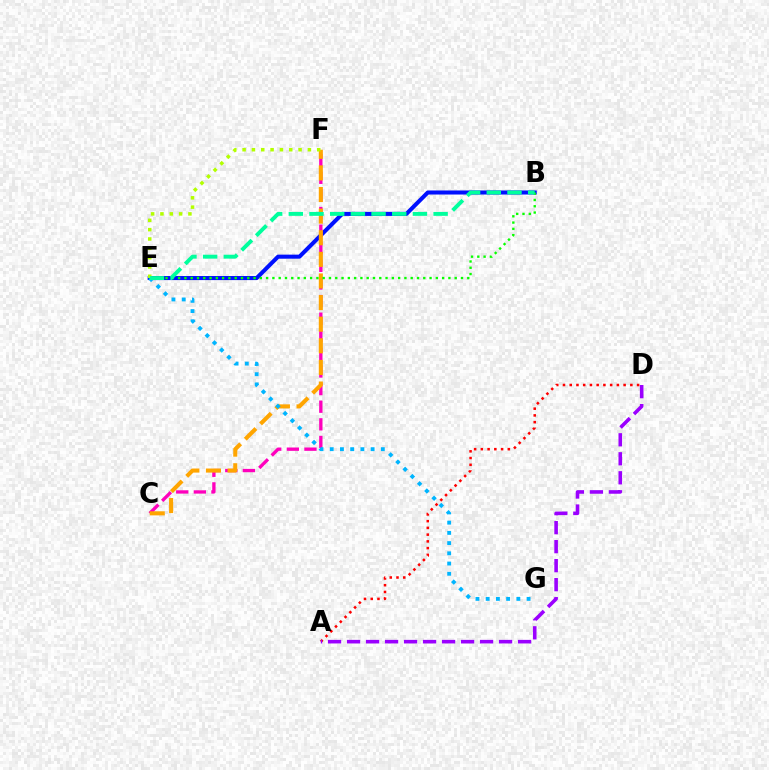{('A', 'D'): [{'color': '#ff0000', 'line_style': 'dotted', 'thickness': 1.83}, {'color': '#9b00ff', 'line_style': 'dashed', 'thickness': 2.58}], ('B', 'E'): [{'color': '#0010ff', 'line_style': 'solid', 'thickness': 2.92}, {'color': '#08ff00', 'line_style': 'dotted', 'thickness': 1.71}, {'color': '#00ff9d', 'line_style': 'dashed', 'thickness': 2.81}], ('C', 'F'): [{'color': '#ff00bd', 'line_style': 'dashed', 'thickness': 2.39}, {'color': '#ffa500', 'line_style': 'dashed', 'thickness': 2.94}], ('E', 'G'): [{'color': '#00b5ff', 'line_style': 'dotted', 'thickness': 2.78}], ('E', 'F'): [{'color': '#b3ff00', 'line_style': 'dotted', 'thickness': 2.53}]}